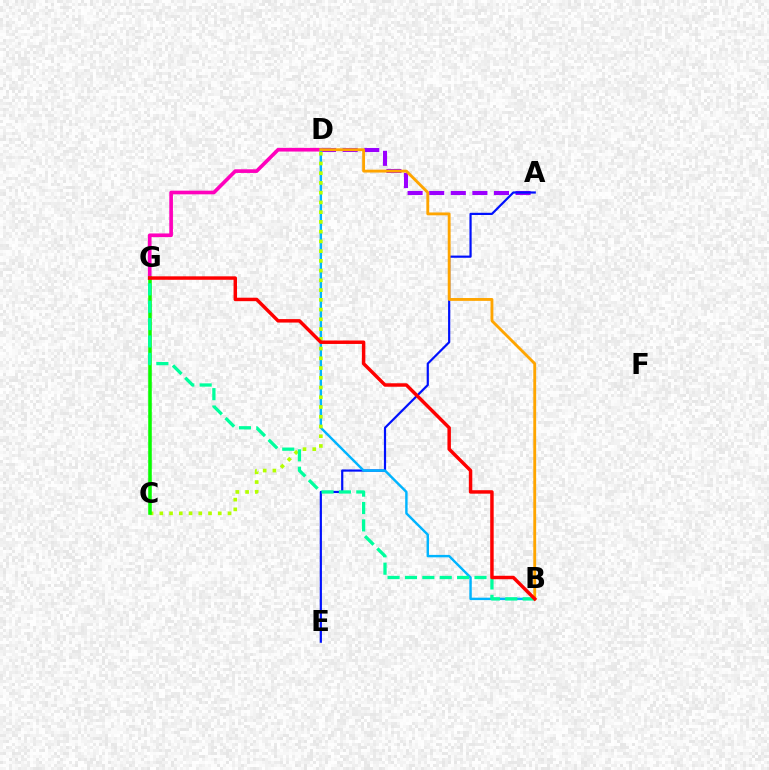{('A', 'D'): [{'color': '#9b00ff', 'line_style': 'dashed', 'thickness': 2.93}], ('D', 'G'): [{'color': '#ff00bd', 'line_style': 'solid', 'thickness': 2.63}], ('A', 'E'): [{'color': '#0010ff', 'line_style': 'solid', 'thickness': 1.58}], ('B', 'D'): [{'color': '#00b5ff', 'line_style': 'solid', 'thickness': 1.75}, {'color': '#ffa500', 'line_style': 'solid', 'thickness': 2.05}], ('C', 'D'): [{'color': '#b3ff00', 'line_style': 'dotted', 'thickness': 2.65}], ('C', 'G'): [{'color': '#08ff00', 'line_style': 'solid', 'thickness': 2.55}], ('B', 'G'): [{'color': '#00ff9d', 'line_style': 'dashed', 'thickness': 2.36}, {'color': '#ff0000', 'line_style': 'solid', 'thickness': 2.49}]}